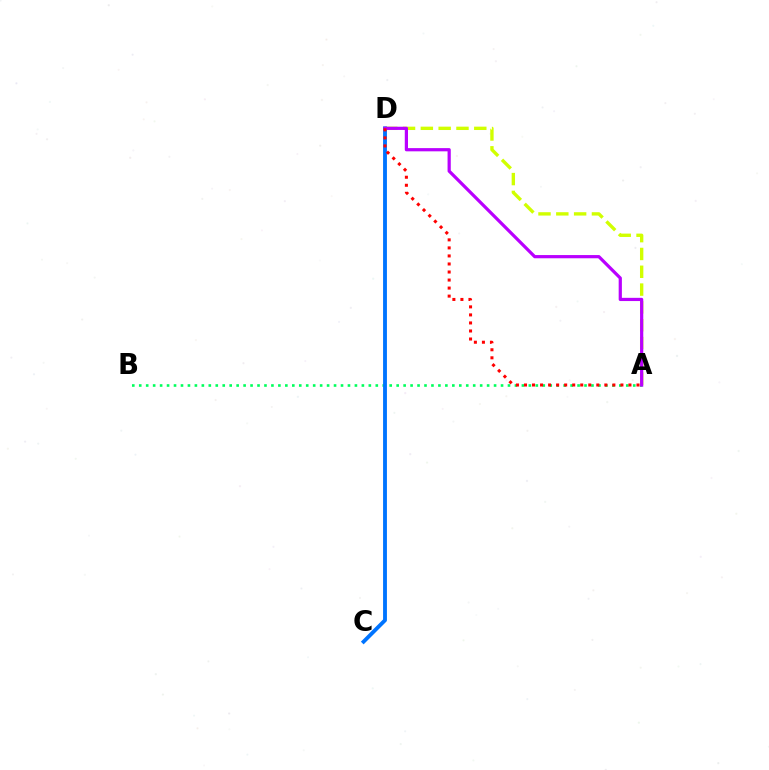{('A', 'B'): [{'color': '#00ff5c', 'line_style': 'dotted', 'thickness': 1.89}], ('A', 'D'): [{'color': '#d1ff00', 'line_style': 'dashed', 'thickness': 2.42}, {'color': '#b900ff', 'line_style': 'solid', 'thickness': 2.31}, {'color': '#ff0000', 'line_style': 'dotted', 'thickness': 2.18}], ('C', 'D'): [{'color': '#0074ff', 'line_style': 'solid', 'thickness': 2.77}]}